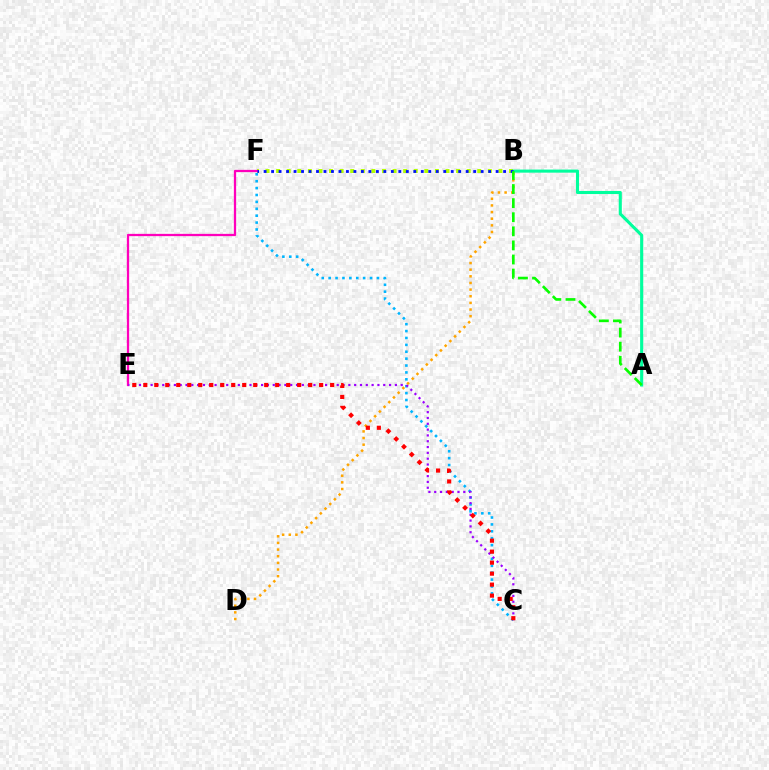{('B', 'F'): [{'color': '#b3ff00', 'line_style': 'dotted', 'thickness': 2.88}, {'color': '#0010ff', 'line_style': 'dotted', 'thickness': 2.03}], ('A', 'B'): [{'color': '#00ff9d', 'line_style': 'solid', 'thickness': 2.22}, {'color': '#08ff00', 'line_style': 'dashed', 'thickness': 1.91}], ('C', 'F'): [{'color': '#00b5ff', 'line_style': 'dotted', 'thickness': 1.87}], ('E', 'F'): [{'color': '#ff00bd', 'line_style': 'solid', 'thickness': 1.63}], ('C', 'E'): [{'color': '#9b00ff', 'line_style': 'dotted', 'thickness': 1.58}, {'color': '#ff0000', 'line_style': 'dotted', 'thickness': 2.99}], ('B', 'D'): [{'color': '#ffa500', 'line_style': 'dotted', 'thickness': 1.81}]}